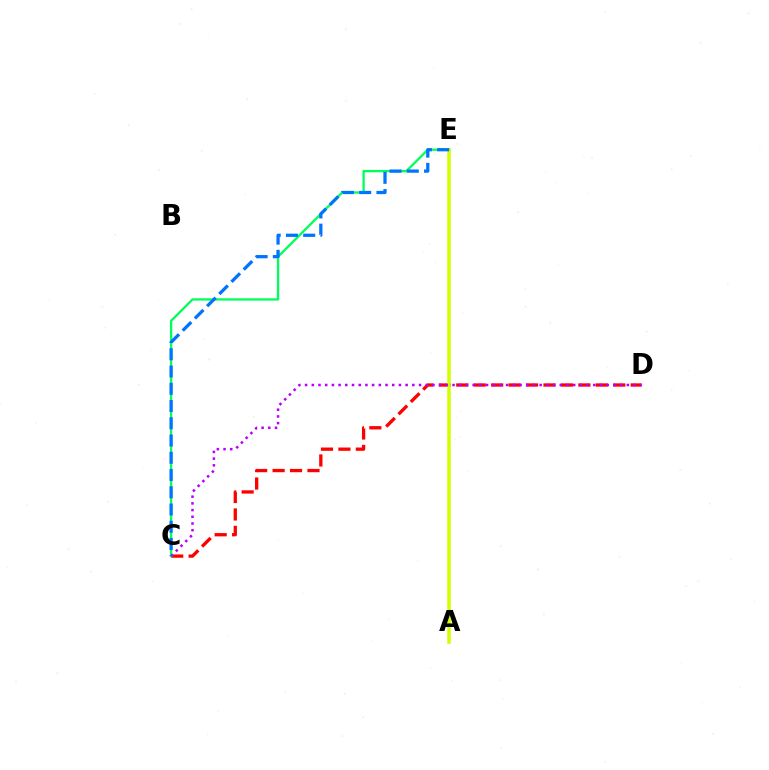{('C', 'D'): [{'color': '#ff0000', 'line_style': 'dashed', 'thickness': 2.37}, {'color': '#b900ff', 'line_style': 'dotted', 'thickness': 1.82}], ('C', 'E'): [{'color': '#00ff5c', 'line_style': 'solid', 'thickness': 1.67}, {'color': '#0074ff', 'line_style': 'dashed', 'thickness': 2.34}], ('A', 'E'): [{'color': '#d1ff00', 'line_style': 'solid', 'thickness': 2.54}]}